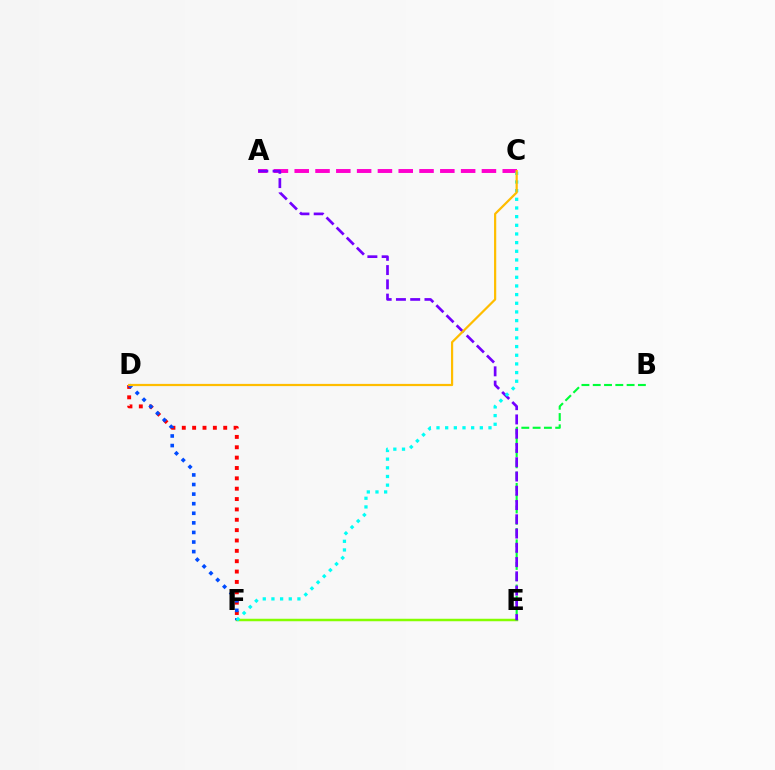{('E', 'F'): [{'color': '#84ff00', 'line_style': 'solid', 'thickness': 1.79}], ('D', 'F'): [{'color': '#ff0000', 'line_style': 'dotted', 'thickness': 2.81}, {'color': '#004bff', 'line_style': 'dotted', 'thickness': 2.6}], ('A', 'C'): [{'color': '#ff00cf', 'line_style': 'dashed', 'thickness': 2.83}], ('B', 'E'): [{'color': '#00ff39', 'line_style': 'dashed', 'thickness': 1.53}], ('A', 'E'): [{'color': '#7200ff', 'line_style': 'dashed', 'thickness': 1.94}], ('C', 'F'): [{'color': '#00fff6', 'line_style': 'dotted', 'thickness': 2.35}], ('C', 'D'): [{'color': '#ffbd00', 'line_style': 'solid', 'thickness': 1.59}]}